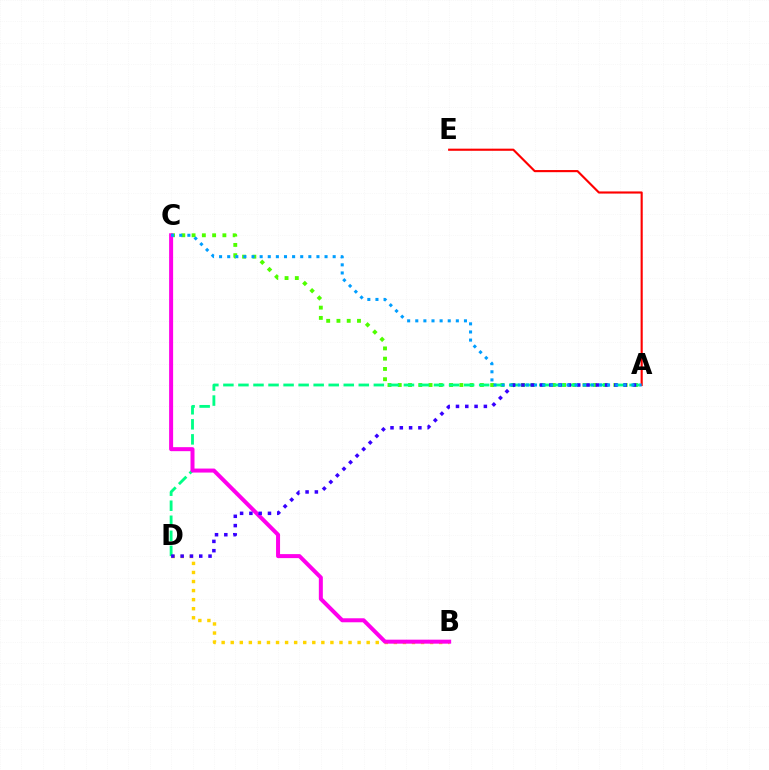{('B', 'D'): [{'color': '#ffd500', 'line_style': 'dotted', 'thickness': 2.46}], ('A', 'C'): [{'color': '#4fff00', 'line_style': 'dotted', 'thickness': 2.79}, {'color': '#009eff', 'line_style': 'dotted', 'thickness': 2.2}], ('A', 'D'): [{'color': '#00ff86', 'line_style': 'dashed', 'thickness': 2.04}, {'color': '#3700ff', 'line_style': 'dotted', 'thickness': 2.52}], ('B', 'C'): [{'color': '#ff00ed', 'line_style': 'solid', 'thickness': 2.88}], ('A', 'E'): [{'color': '#ff0000', 'line_style': 'solid', 'thickness': 1.54}]}